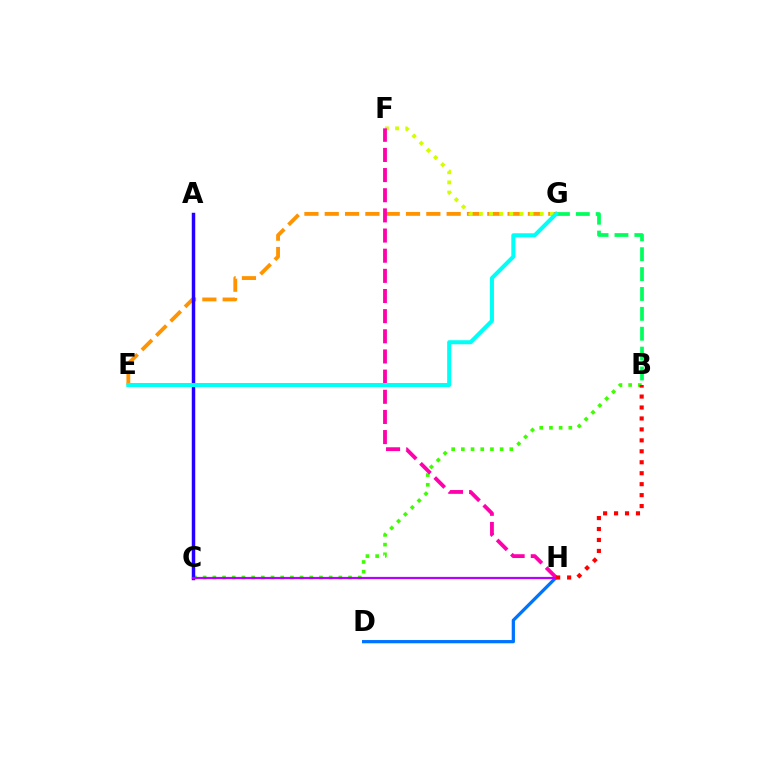{('E', 'G'): [{'color': '#ff9400', 'line_style': 'dashed', 'thickness': 2.76}, {'color': '#00fff6', 'line_style': 'solid', 'thickness': 2.89}], ('B', 'C'): [{'color': '#3dff00', 'line_style': 'dotted', 'thickness': 2.63}], ('F', 'G'): [{'color': '#d1ff00', 'line_style': 'dotted', 'thickness': 2.75}], ('B', 'G'): [{'color': '#00ff5c', 'line_style': 'dashed', 'thickness': 2.7}], ('D', 'H'): [{'color': '#0074ff', 'line_style': 'solid', 'thickness': 2.34}], ('A', 'C'): [{'color': '#2500ff', 'line_style': 'solid', 'thickness': 2.49}], ('F', 'H'): [{'color': '#ff00ac', 'line_style': 'dashed', 'thickness': 2.74}], ('C', 'H'): [{'color': '#b900ff', 'line_style': 'solid', 'thickness': 1.61}], ('B', 'H'): [{'color': '#ff0000', 'line_style': 'dotted', 'thickness': 2.98}]}